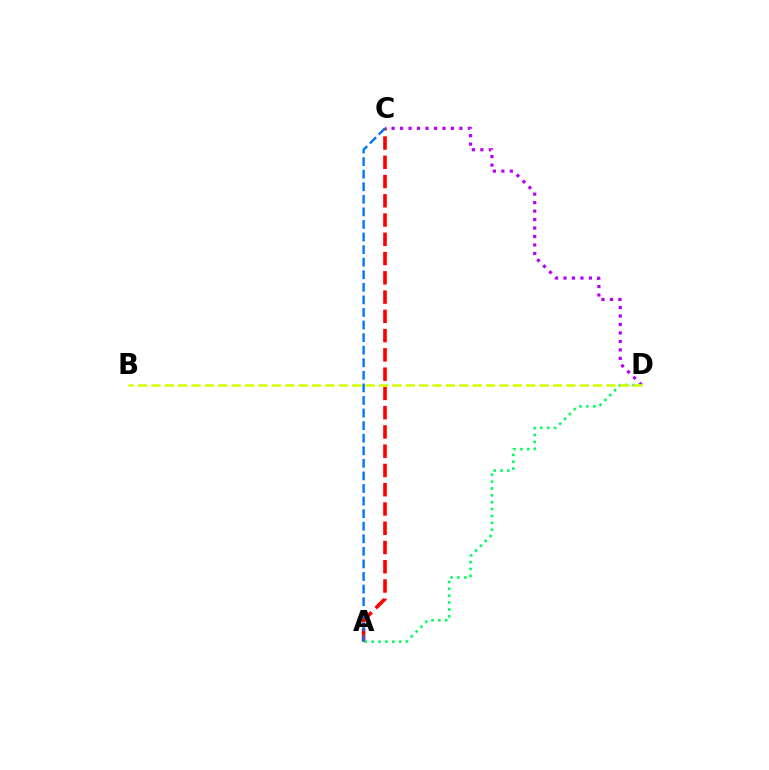{('C', 'D'): [{'color': '#b900ff', 'line_style': 'dotted', 'thickness': 2.3}], ('A', 'C'): [{'color': '#ff0000', 'line_style': 'dashed', 'thickness': 2.62}, {'color': '#0074ff', 'line_style': 'dashed', 'thickness': 1.71}], ('A', 'D'): [{'color': '#00ff5c', 'line_style': 'dotted', 'thickness': 1.87}], ('B', 'D'): [{'color': '#d1ff00', 'line_style': 'dashed', 'thickness': 1.82}]}